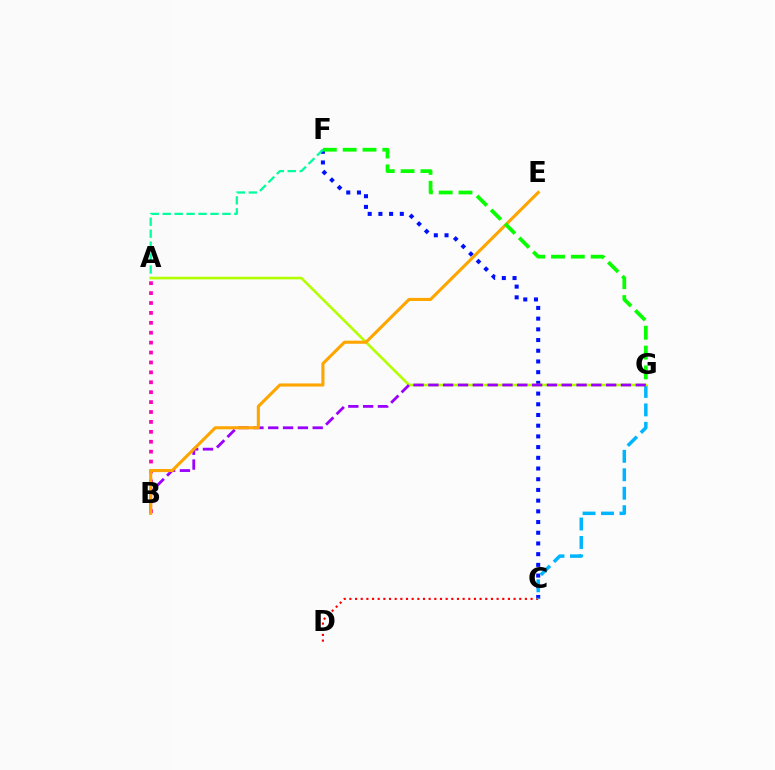{('C', 'F'): [{'color': '#0010ff', 'line_style': 'dotted', 'thickness': 2.91}], ('C', 'D'): [{'color': '#ff0000', 'line_style': 'dotted', 'thickness': 1.54}], ('C', 'G'): [{'color': '#00b5ff', 'line_style': 'dashed', 'thickness': 2.51}], ('A', 'F'): [{'color': '#00ff9d', 'line_style': 'dashed', 'thickness': 1.62}], ('A', 'G'): [{'color': '#b3ff00', 'line_style': 'solid', 'thickness': 1.88}], ('B', 'G'): [{'color': '#9b00ff', 'line_style': 'dashed', 'thickness': 2.01}], ('A', 'B'): [{'color': '#ff00bd', 'line_style': 'dotted', 'thickness': 2.69}], ('B', 'E'): [{'color': '#ffa500', 'line_style': 'solid', 'thickness': 2.22}], ('F', 'G'): [{'color': '#08ff00', 'line_style': 'dashed', 'thickness': 2.69}]}